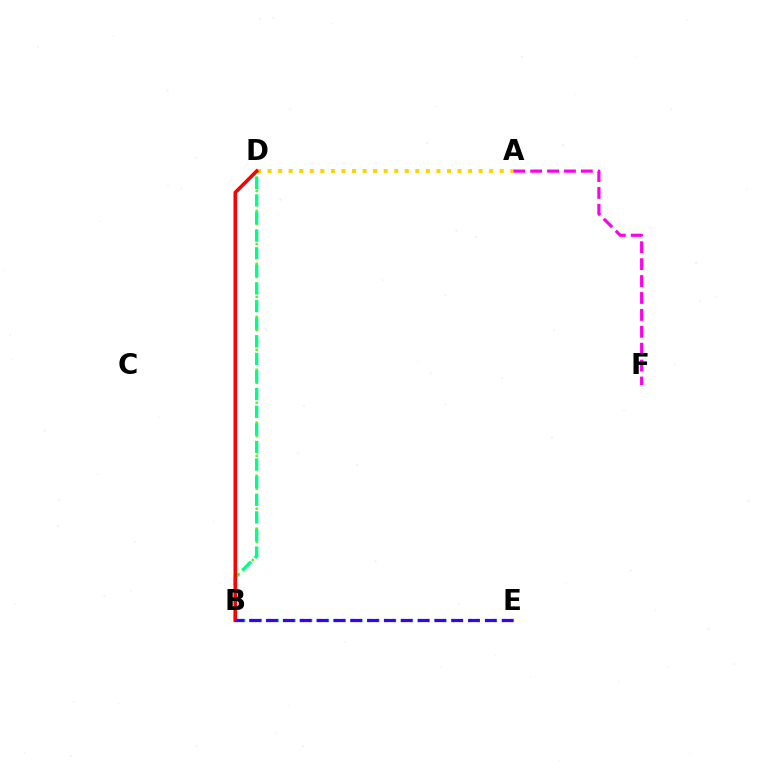{('B', 'E'): [{'color': '#009eff', 'line_style': 'dotted', 'thickness': 2.28}, {'color': '#3700ff', 'line_style': 'dashed', 'thickness': 2.29}], ('B', 'D'): [{'color': '#4fff00', 'line_style': 'dotted', 'thickness': 1.8}, {'color': '#00ff86', 'line_style': 'dashed', 'thickness': 2.39}, {'color': '#ff0000', 'line_style': 'solid', 'thickness': 2.58}], ('A', 'D'): [{'color': '#ffd500', 'line_style': 'dotted', 'thickness': 2.87}], ('A', 'F'): [{'color': '#ff00ed', 'line_style': 'dashed', 'thickness': 2.3}]}